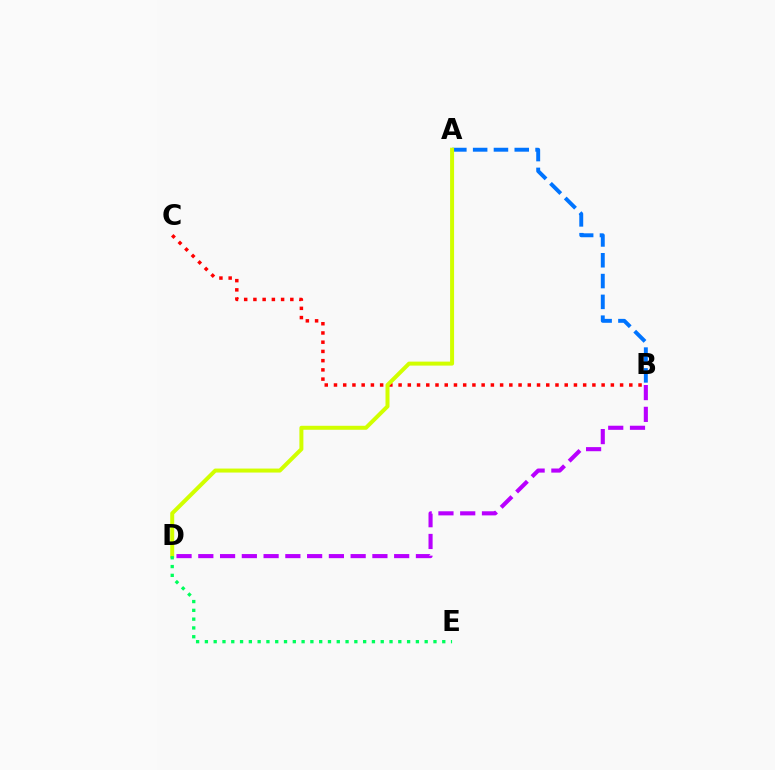{('A', 'B'): [{'color': '#0074ff', 'line_style': 'dashed', 'thickness': 2.83}], ('B', 'C'): [{'color': '#ff0000', 'line_style': 'dotted', 'thickness': 2.51}], ('A', 'D'): [{'color': '#d1ff00', 'line_style': 'solid', 'thickness': 2.87}], ('B', 'D'): [{'color': '#b900ff', 'line_style': 'dashed', 'thickness': 2.96}], ('D', 'E'): [{'color': '#00ff5c', 'line_style': 'dotted', 'thickness': 2.39}]}